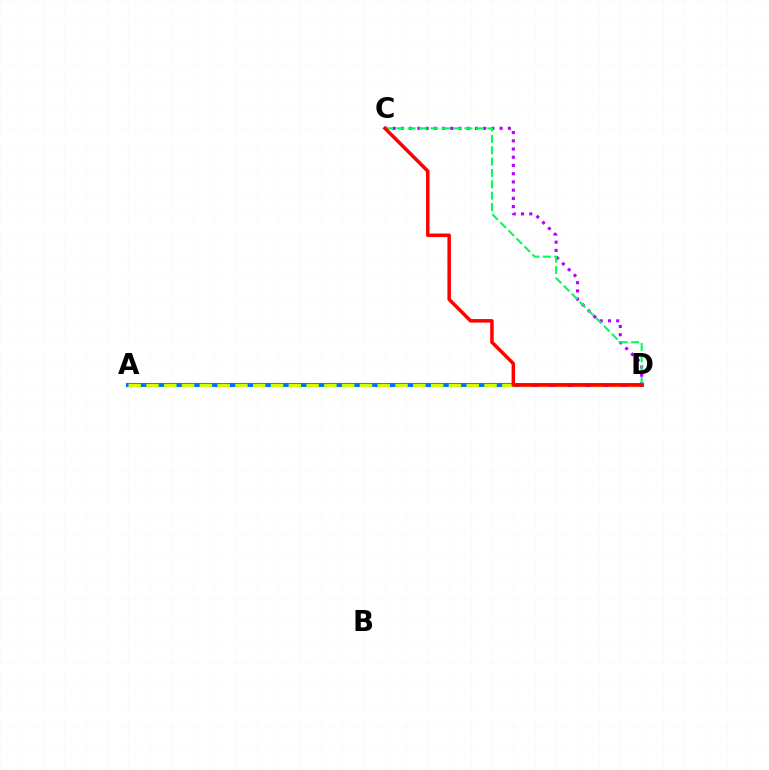{('C', 'D'): [{'color': '#b900ff', 'line_style': 'dotted', 'thickness': 2.24}, {'color': '#00ff5c', 'line_style': 'dashed', 'thickness': 1.54}, {'color': '#ff0000', 'line_style': 'solid', 'thickness': 2.52}], ('A', 'D'): [{'color': '#0074ff', 'line_style': 'solid', 'thickness': 2.94}, {'color': '#d1ff00', 'line_style': 'dashed', 'thickness': 2.42}]}